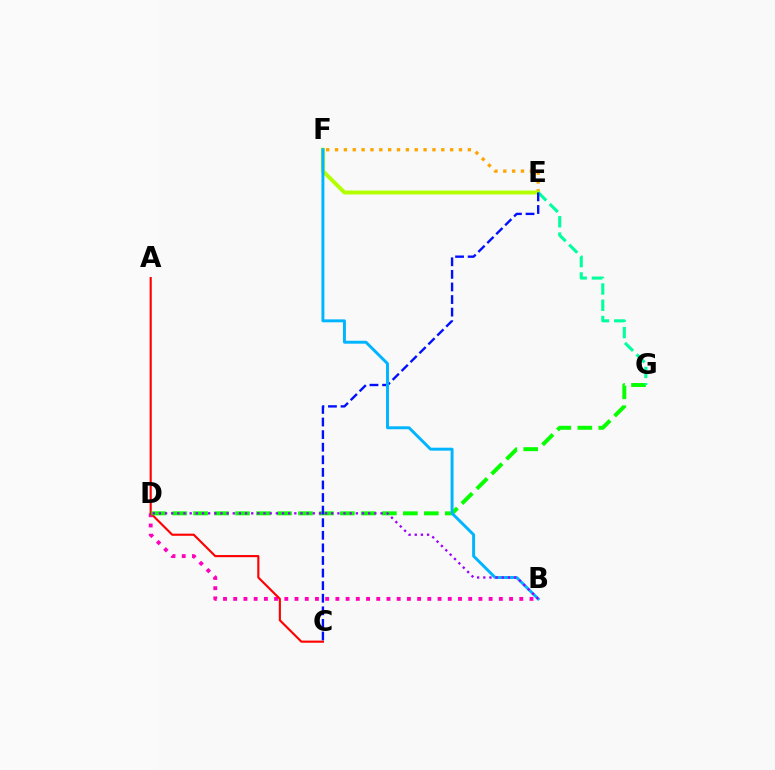{('E', 'F'): [{'color': '#ffa500', 'line_style': 'dotted', 'thickness': 2.41}, {'color': '#b3ff00', 'line_style': 'solid', 'thickness': 2.83}], ('B', 'D'): [{'color': '#ff00bd', 'line_style': 'dotted', 'thickness': 2.78}, {'color': '#9b00ff', 'line_style': 'dotted', 'thickness': 1.67}], ('A', 'C'): [{'color': '#ff0000', 'line_style': 'solid', 'thickness': 1.53}], ('D', 'G'): [{'color': '#08ff00', 'line_style': 'dashed', 'thickness': 2.85}], ('E', 'G'): [{'color': '#00ff9d', 'line_style': 'dashed', 'thickness': 2.21}], ('C', 'E'): [{'color': '#0010ff', 'line_style': 'dashed', 'thickness': 1.71}], ('B', 'F'): [{'color': '#00b5ff', 'line_style': 'solid', 'thickness': 2.11}]}